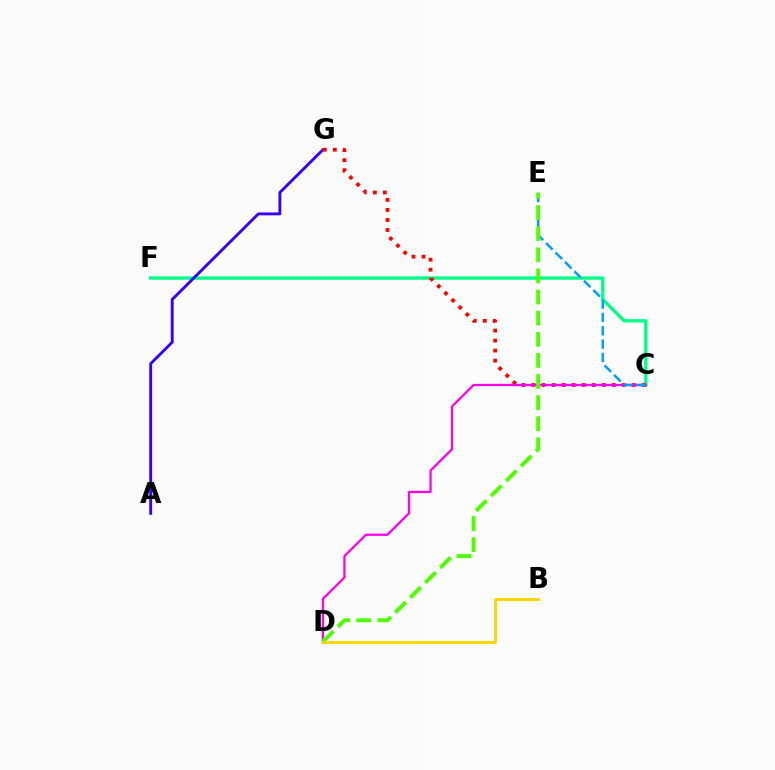{('C', 'F'): [{'color': '#00ff86', 'line_style': 'solid', 'thickness': 2.41}], ('A', 'G'): [{'color': '#3700ff', 'line_style': 'solid', 'thickness': 2.08}], ('C', 'G'): [{'color': '#ff0000', 'line_style': 'dotted', 'thickness': 2.72}], ('C', 'D'): [{'color': '#ff00ed', 'line_style': 'solid', 'thickness': 1.64}], ('C', 'E'): [{'color': '#009eff', 'line_style': 'dashed', 'thickness': 1.81}], ('D', 'E'): [{'color': '#4fff00', 'line_style': 'dashed', 'thickness': 2.87}], ('B', 'D'): [{'color': '#ffd500', 'line_style': 'solid', 'thickness': 2.12}]}